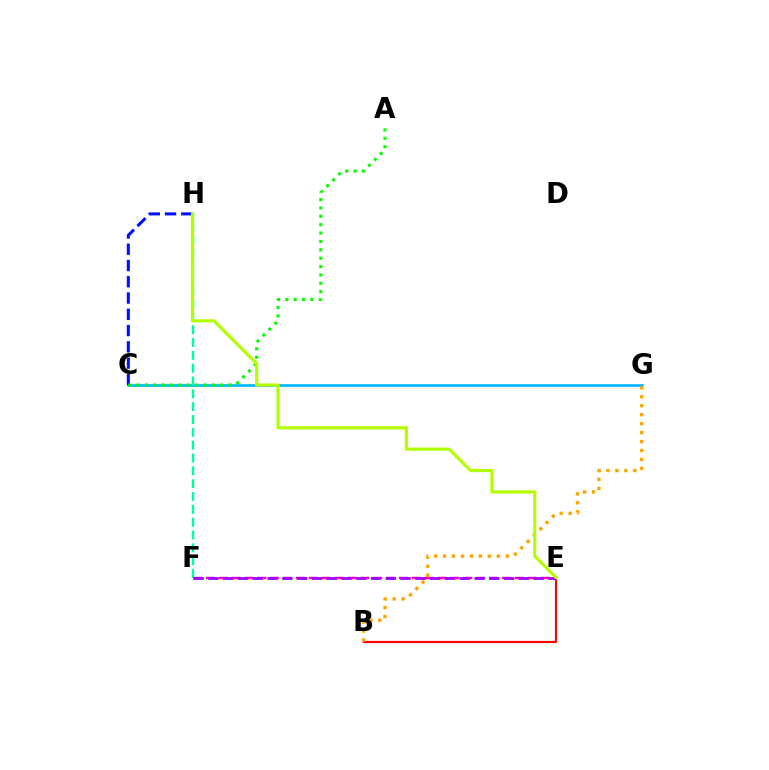{('C', 'G'): [{'color': '#00b5ff', 'line_style': 'solid', 'thickness': 1.89}], ('B', 'E'): [{'color': '#ff0000', 'line_style': 'solid', 'thickness': 1.56}], ('E', 'F'): [{'color': '#ff00bd', 'line_style': 'dashed', 'thickness': 1.75}, {'color': '#9b00ff', 'line_style': 'dashed', 'thickness': 2.01}], ('C', 'H'): [{'color': '#0010ff', 'line_style': 'dashed', 'thickness': 2.21}], ('F', 'H'): [{'color': '#00ff9d', 'line_style': 'dashed', 'thickness': 1.74}], ('A', 'C'): [{'color': '#08ff00', 'line_style': 'dotted', 'thickness': 2.27}], ('B', 'G'): [{'color': '#ffa500', 'line_style': 'dotted', 'thickness': 2.43}], ('E', 'H'): [{'color': '#b3ff00', 'line_style': 'solid', 'thickness': 2.29}]}